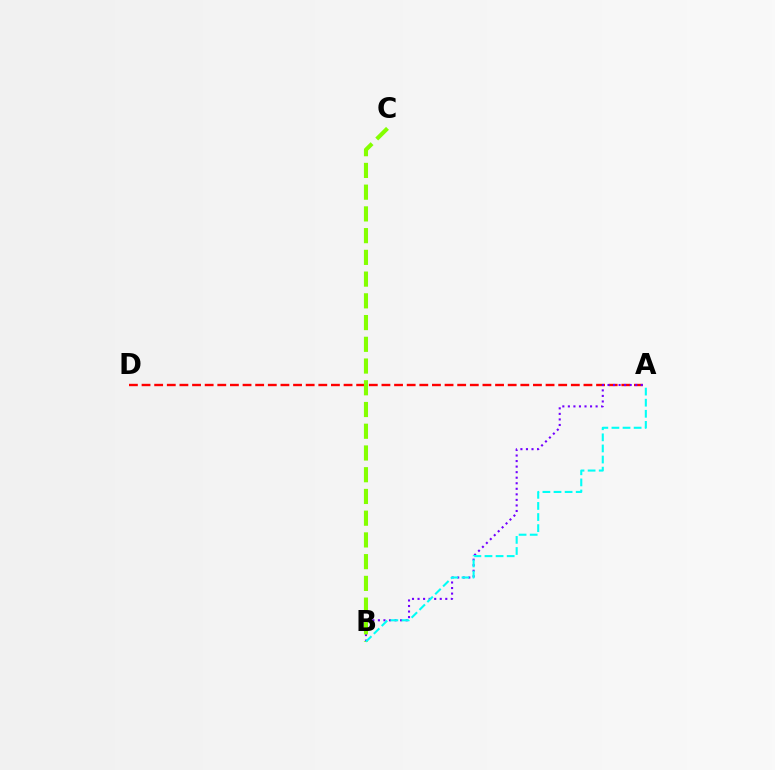{('A', 'D'): [{'color': '#ff0000', 'line_style': 'dashed', 'thickness': 1.72}], ('A', 'B'): [{'color': '#7200ff', 'line_style': 'dotted', 'thickness': 1.51}, {'color': '#00fff6', 'line_style': 'dashed', 'thickness': 1.51}], ('B', 'C'): [{'color': '#84ff00', 'line_style': 'dashed', 'thickness': 2.95}]}